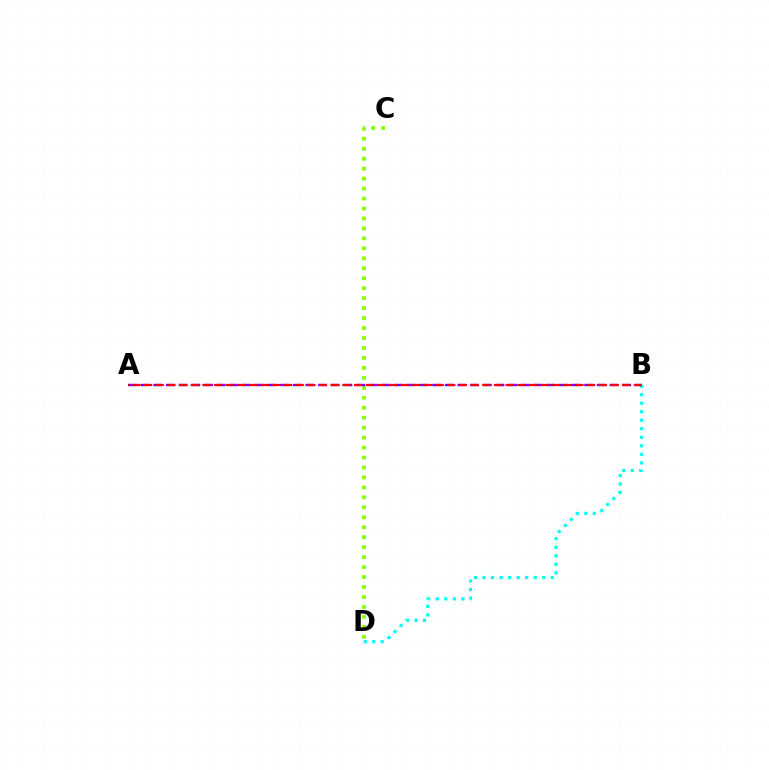{('C', 'D'): [{'color': '#84ff00', 'line_style': 'dotted', 'thickness': 2.71}], ('B', 'D'): [{'color': '#00fff6', 'line_style': 'dotted', 'thickness': 2.32}], ('A', 'B'): [{'color': '#7200ff', 'line_style': 'dashed', 'thickness': 1.72}, {'color': '#ff0000', 'line_style': 'dashed', 'thickness': 1.58}]}